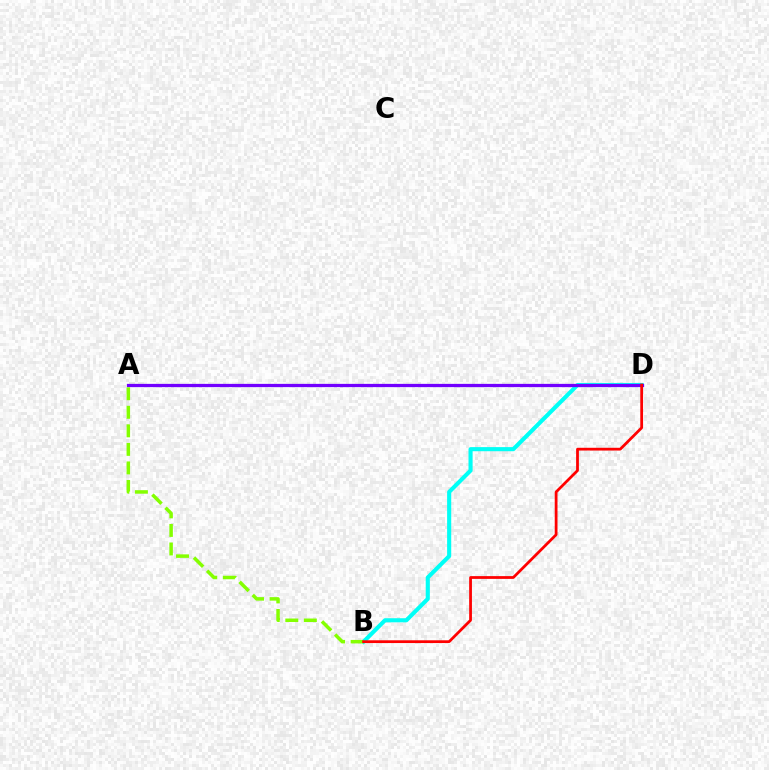{('B', 'D'): [{'color': '#00fff6', 'line_style': 'solid', 'thickness': 2.96}, {'color': '#ff0000', 'line_style': 'solid', 'thickness': 1.99}], ('A', 'D'): [{'color': '#7200ff', 'line_style': 'solid', 'thickness': 2.35}], ('A', 'B'): [{'color': '#84ff00', 'line_style': 'dashed', 'thickness': 2.52}]}